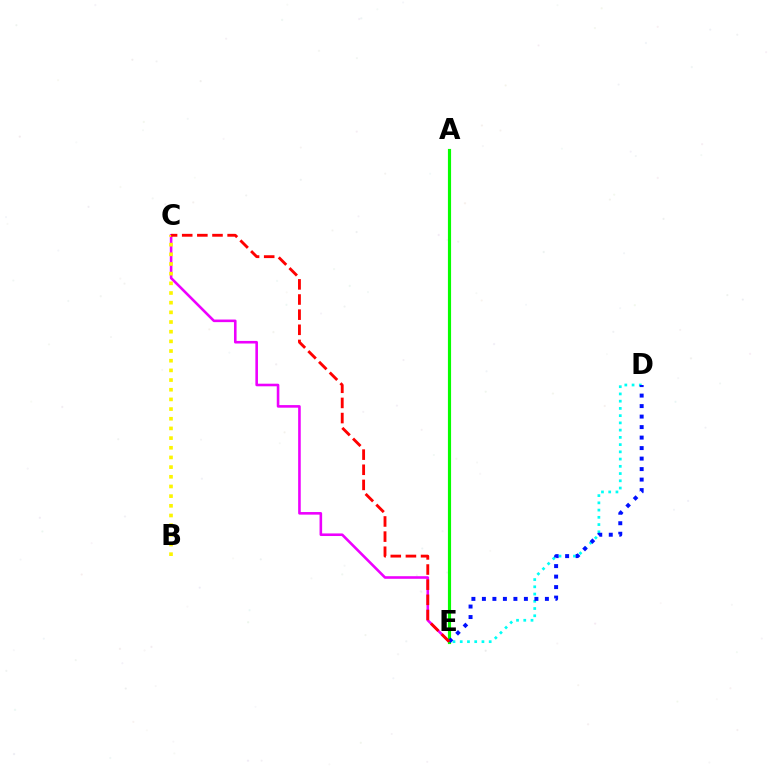{('C', 'E'): [{'color': '#ee00ff', 'line_style': 'solid', 'thickness': 1.87}, {'color': '#ff0000', 'line_style': 'dashed', 'thickness': 2.06}], ('A', 'E'): [{'color': '#08ff00', 'line_style': 'solid', 'thickness': 2.27}], ('B', 'C'): [{'color': '#fcf500', 'line_style': 'dotted', 'thickness': 2.63}], ('D', 'E'): [{'color': '#00fff6', 'line_style': 'dotted', 'thickness': 1.97}, {'color': '#0010ff', 'line_style': 'dotted', 'thickness': 2.85}]}